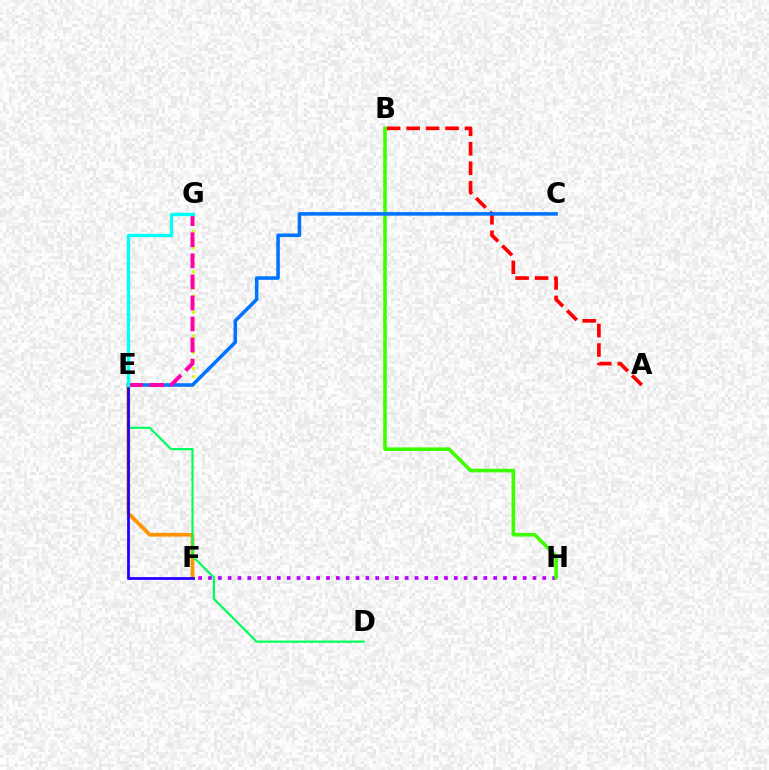{('F', 'H'): [{'color': '#b900ff', 'line_style': 'dotted', 'thickness': 2.67}], ('E', 'G'): [{'color': '#d1ff00', 'line_style': 'dotted', 'thickness': 2.19}, {'color': '#ff00ac', 'line_style': 'dashed', 'thickness': 2.86}, {'color': '#00fff6', 'line_style': 'solid', 'thickness': 2.4}], ('B', 'H'): [{'color': '#3dff00', 'line_style': 'solid', 'thickness': 2.59}], ('A', 'B'): [{'color': '#ff0000', 'line_style': 'dashed', 'thickness': 2.64}], ('C', 'E'): [{'color': '#0074ff', 'line_style': 'solid', 'thickness': 2.55}], ('E', 'F'): [{'color': '#ff9400', 'line_style': 'solid', 'thickness': 2.7}, {'color': '#2500ff', 'line_style': 'solid', 'thickness': 2.03}], ('D', 'E'): [{'color': '#00ff5c', 'line_style': 'solid', 'thickness': 1.58}]}